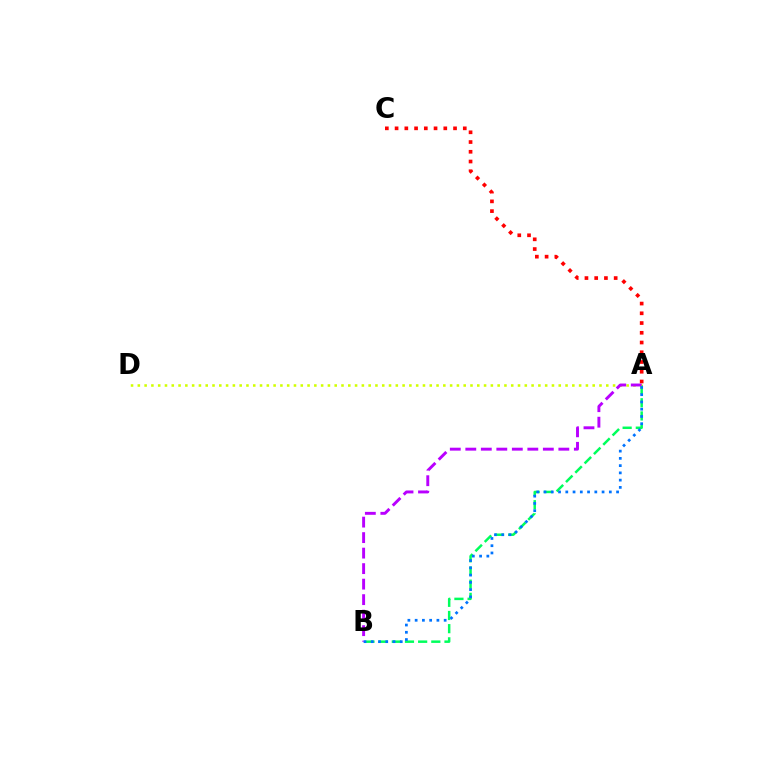{('A', 'B'): [{'color': '#00ff5c', 'line_style': 'dashed', 'thickness': 1.79}, {'color': '#b900ff', 'line_style': 'dashed', 'thickness': 2.11}, {'color': '#0074ff', 'line_style': 'dotted', 'thickness': 1.97}], ('A', 'D'): [{'color': '#d1ff00', 'line_style': 'dotted', 'thickness': 1.84}], ('A', 'C'): [{'color': '#ff0000', 'line_style': 'dotted', 'thickness': 2.65}]}